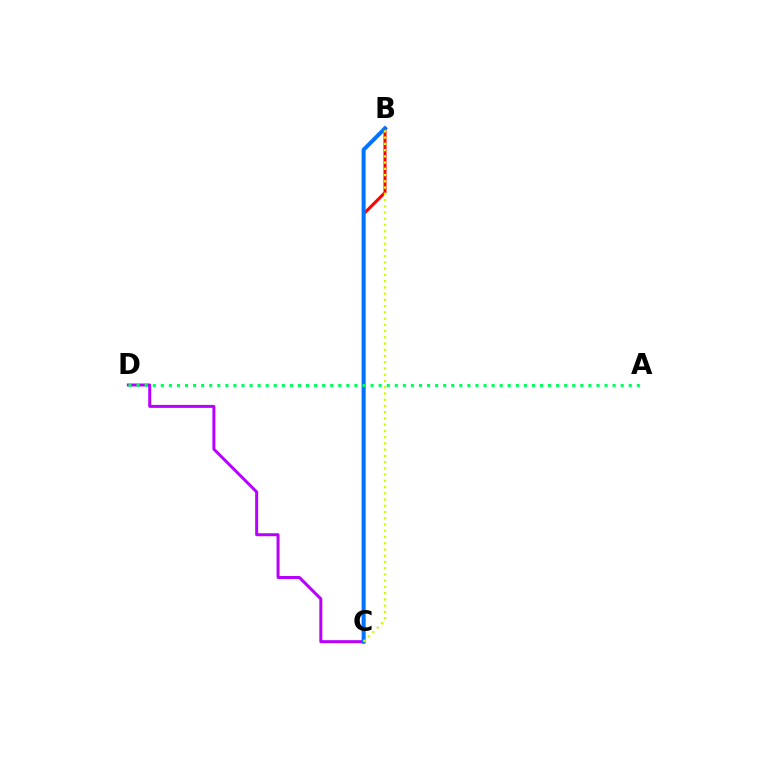{('B', 'C'): [{'color': '#ff0000', 'line_style': 'solid', 'thickness': 2.18}, {'color': '#0074ff', 'line_style': 'solid', 'thickness': 2.87}, {'color': '#d1ff00', 'line_style': 'dotted', 'thickness': 1.7}], ('C', 'D'): [{'color': '#b900ff', 'line_style': 'solid', 'thickness': 2.15}], ('A', 'D'): [{'color': '#00ff5c', 'line_style': 'dotted', 'thickness': 2.19}]}